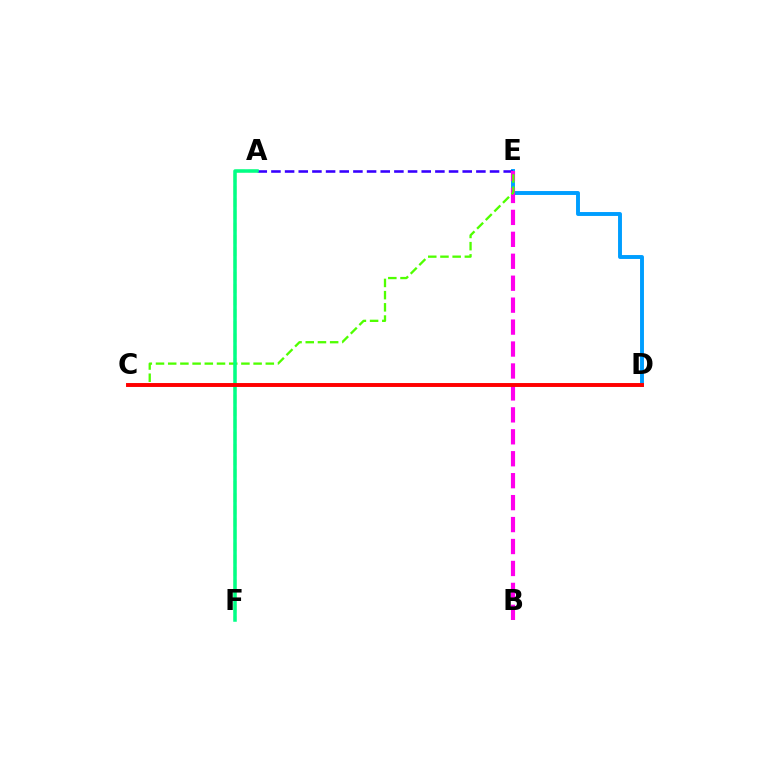{('A', 'F'): [{'color': '#ffd500', 'line_style': 'dashed', 'thickness': 1.67}, {'color': '#00ff86', 'line_style': 'solid', 'thickness': 2.53}], ('D', 'E'): [{'color': '#009eff', 'line_style': 'solid', 'thickness': 2.82}], ('A', 'E'): [{'color': '#3700ff', 'line_style': 'dashed', 'thickness': 1.86}], ('B', 'E'): [{'color': '#ff00ed', 'line_style': 'dashed', 'thickness': 2.98}], ('C', 'E'): [{'color': '#4fff00', 'line_style': 'dashed', 'thickness': 1.66}], ('C', 'D'): [{'color': '#ff0000', 'line_style': 'solid', 'thickness': 2.82}]}